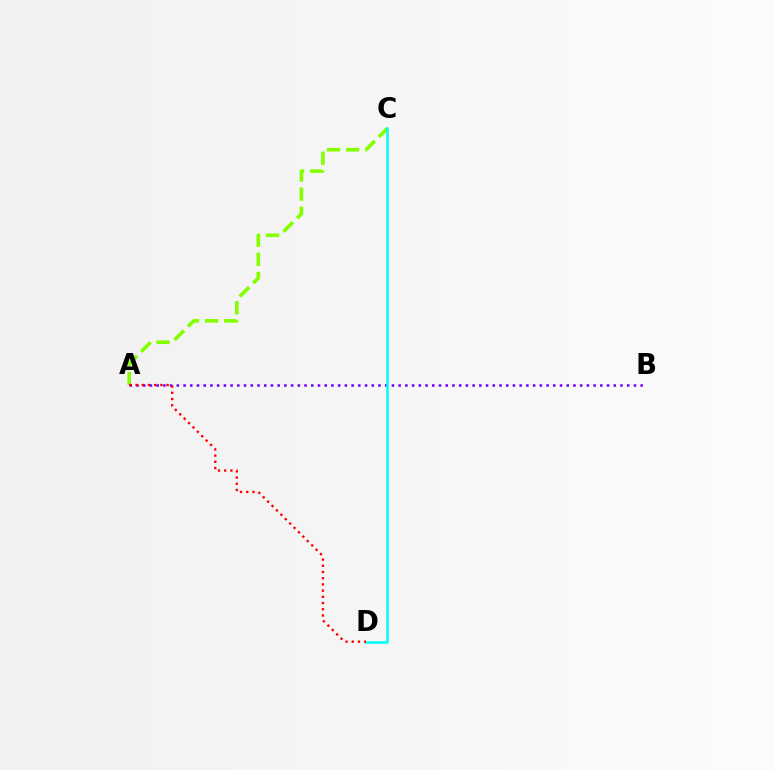{('A', 'C'): [{'color': '#84ff00', 'line_style': 'dashed', 'thickness': 2.6}], ('A', 'B'): [{'color': '#7200ff', 'line_style': 'dotted', 'thickness': 1.83}], ('C', 'D'): [{'color': '#00fff6', 'line_style': 'solid', 'thickness': 1.83}], ('A', 'D'): [{'color': '#ff0000', 'line_style': 'dotted', 'thickness': 1.69}]}